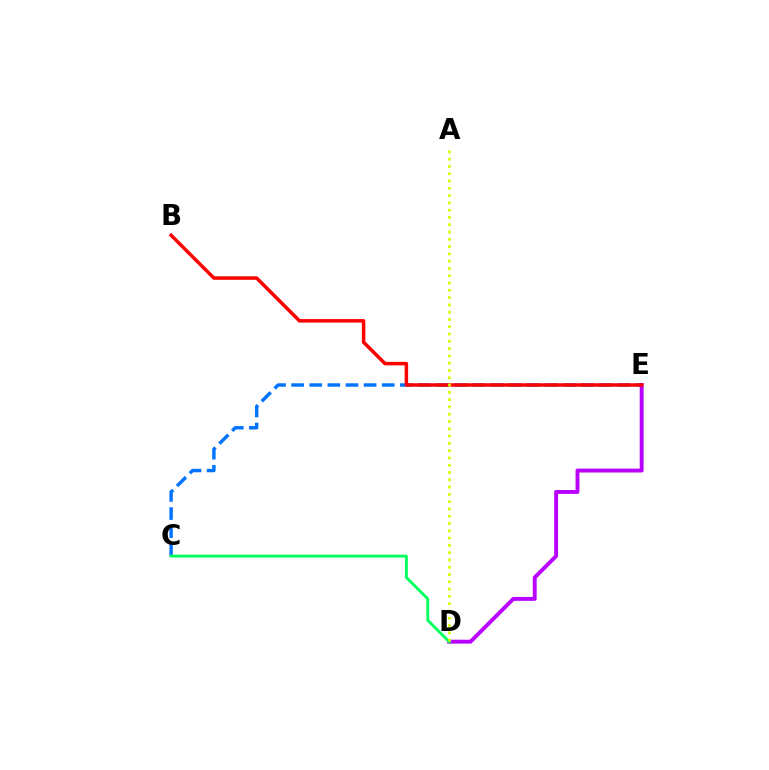{('C', 'E'): [{'color': '#0074ff', 'line_style': 'dashed', 'thickness': 2.46}], ('D', 'E'): [{'color': '#b900ff', 'line_style': 'solid', 'thickness': 2.8}], ('C', 'D'): [{'color': '#00ff5c', 'line_style': 'solid', 'thickness': 2.06}], ('B', 'E'): [{'color': '#ff0000', 'line_style': 'solid', 'thickness': 2.52}], ('A', 'D'): [{'color': '#d1ff00', 'line_style': 'dotted', 'thickness': 1.98}]}